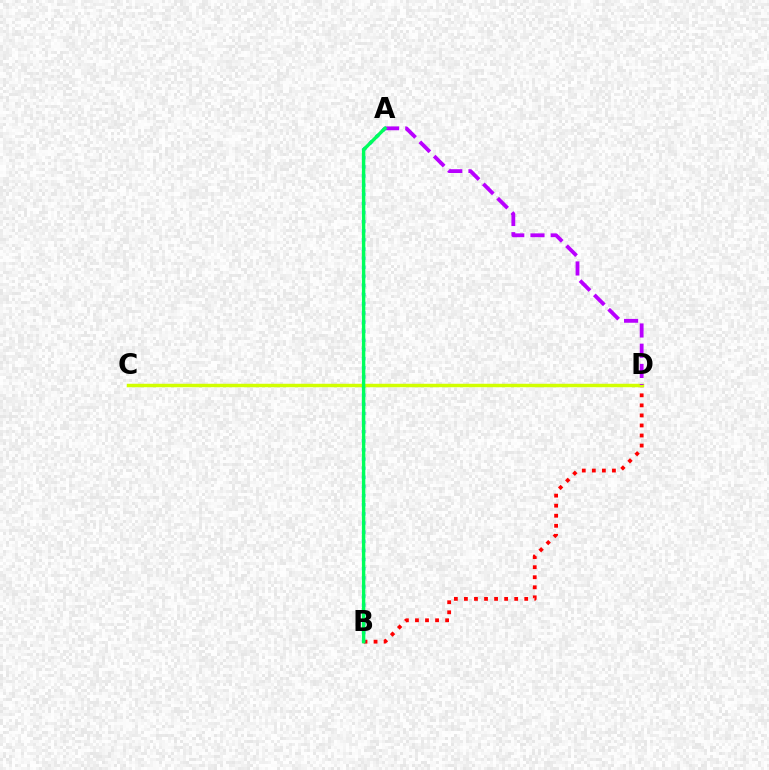{('B', 'D'): [{'color': '#ff0000', 'line_style': 'dotted', 'thickness': 2.73}], ('A', 'B'): [{'color': '#0074ff', 'line_style': 'dotted', 'thickness': 2.48}, {'color': '#00ff5c', 'line_style': 'solid', 'thickness': 2.46}], ('C', 'D'): [{'color': '#d1ff00', 'line_style': 'solid', 'thickness': 2.49}], ('A', 'D'): [{'color': '#b900ff', 'line_style': 'dashed', 'thickness': 2.75}]}